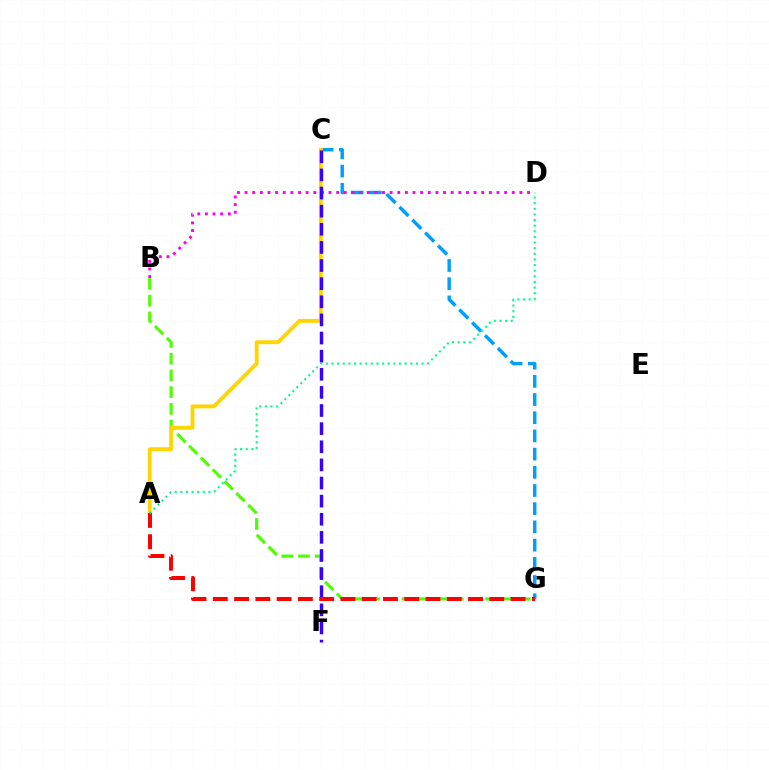{('C', 'G'): [{'color': '#009eff', 'line_style': 'dashed', 'thickness': 2.47}], ('B', 'D'): [{'color': '#ff00ed', 'line_style': 'dotted', 'thickness': 2.07}], ('B', 'G'): [{'color': '#4fff00', 'line_style': 'dashed', 'thickness': 2.27}], ('A', 'C'): [{'color': '#ffd500', 'line_style': 'solid', 'thickness': 2.79}], ('C', 'F'): [{'color': '#3700ff', 'line_style': 'dashed', 'thickness': 2.46}], ('A', 'G'): [{'color': '#ff0000', 'line_style': 'dashed', 'thickness': 2.89}], ('A', 'D'): [{'color': '#00ff86', 'line_style': 'dotted', 'thickness': 1.53}]}